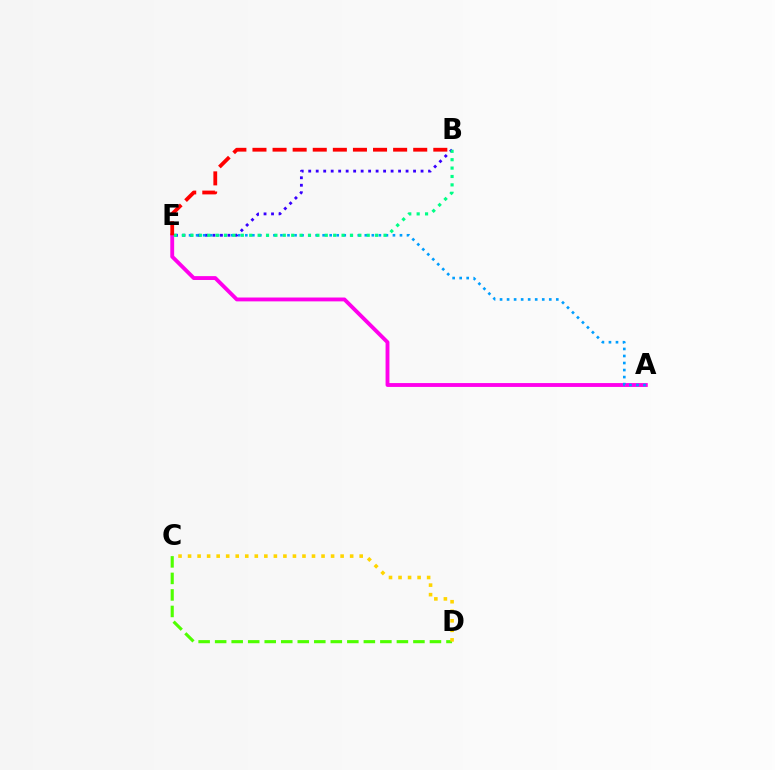{('B', 'E'): [{'color': '#3700ff', 'line_style': 'dotted', 'thickness': 2.03}, {'color': '#00ff86', 'line_style': 'dotted', 'thickness': 2.28}, {'color': '#ff0000', 'line_style': 'dashed', 'thickness': 2.73}], ('C', 'D'): [{'color': '#4fff00', 'line_style': 'dashed', 'thickness': 2.24}, {'color': '#ffd500', 'line_style': 'dotted', 'thickness': 2.59}], ('A', 'E'): [{'color': '#ff00ed', 'line_style': 'solid', 'thickness': 2.78}, {'color': '#009eff', 'line_style': 'dotted', 'thickness': 1.91}]}